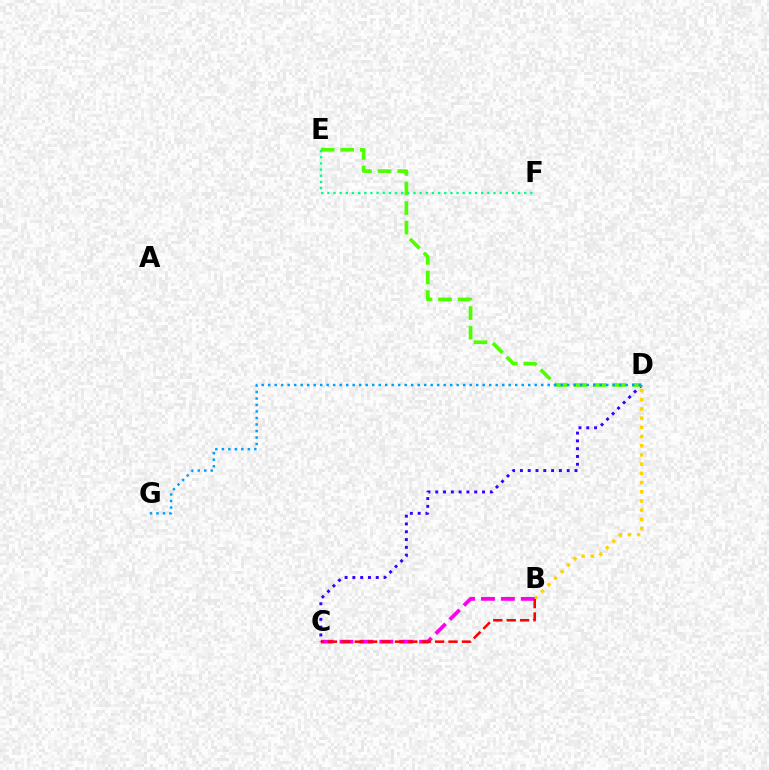{('C', 'D'): [{'color': '#3700ff', 'line_style': 'dotted', 'thickness': 2.12}], ('B', 'D'): [{'color': '#ffd500', 'line_style': 'dotted', 'thickness': 2.5}], ('D', 'E'): [{'color': '#4fff00', 'line_style': 'dashed', 'thickness': 2.66}], ('D', 'G'): [{'color': '#009eff', 'line_style': 'dotted', 'thickness': 1.77}], ('B', 'C'): [{'color': '#ff00ed', 'line_style': 'dashed', 'thickness': 2.7}, {'color': '#ff0000', 'line_style': 'dashed', 'thickness': 1.82}], ('E', 'F'): [{'color': '#00ff86', 'line_style': 'dotted', 'thickness': 1.67}]}